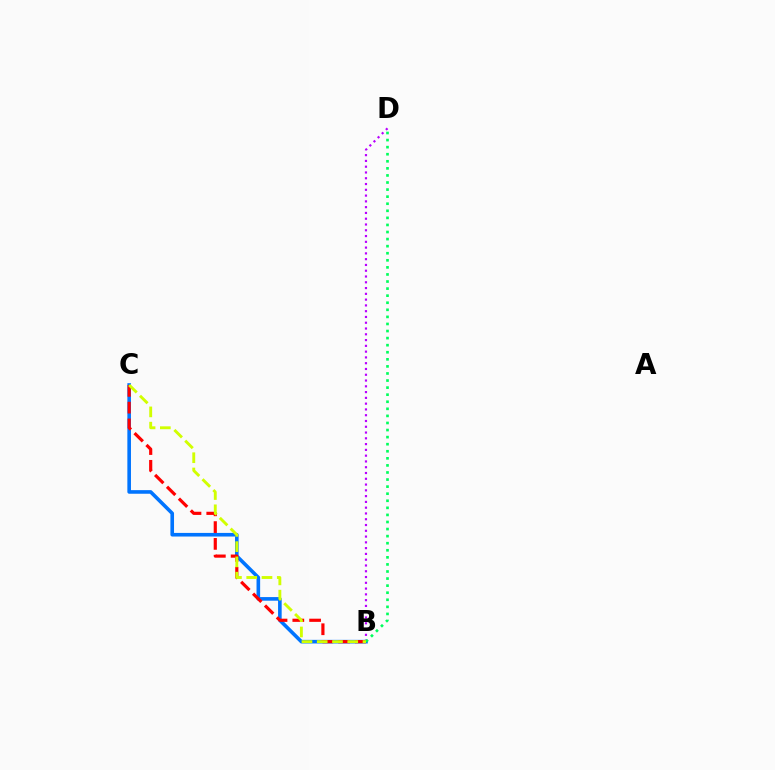{('B', 'D'): [{'color': '#b900ff', 'line_style': 'dotted', 'thickness': 1.57}, {'color': '#00ff5c', 'line_style': 'dotted', 'thickness': 1.92}], ('B', 'C'): [{'color': '#0074ff', 'line_style': 'solid', 'thickness': 2.6}, {'color': '#ff0000', 'line_style': 'dashed', 'thickness': 2.28}, {'color': '#d1ff00', 'line_style': 'dashed', 'thickness': 2.07}]}